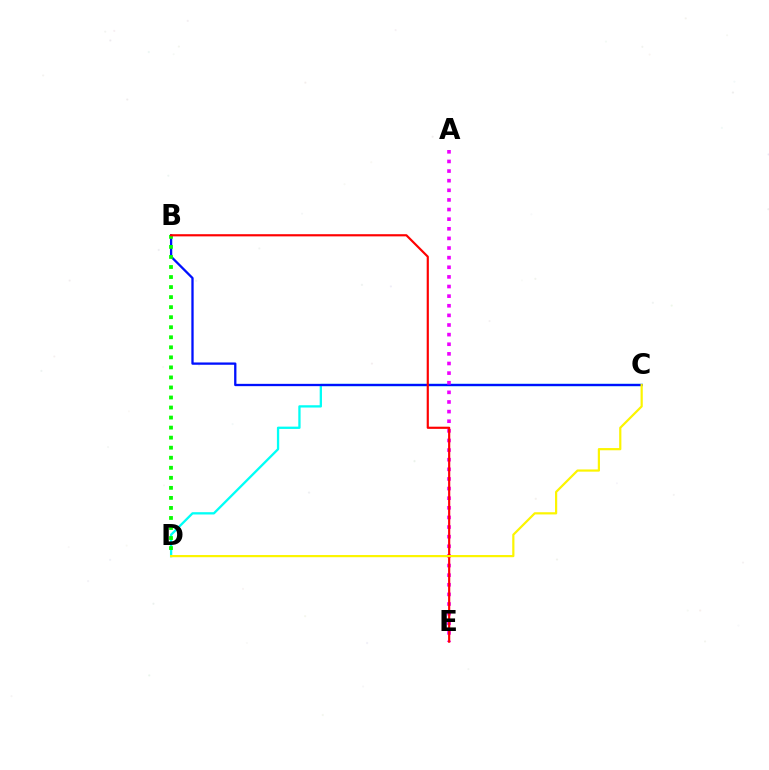{('C', 'D'): [{'color': '#00fff6', 'line_style': 'solid', 'thickness': 1.66}, {'color': '#fcf500', 'line_style': 'solid', 'thickness': 1.59}], ('B', 'C'): [{'color': '#0010ff', 'line_style': 'solid', 'thickness': 1.66}], ('B', 'D'): [{'color': '#08ff00', 'line_style': 'dotted', 'thickness': 2.73}], ('A', 'E'): [{'color': '#ee00ff', 'line_style': 'dotted', 'thickness': 2.61}], ('B', 'E'): [{'color': '#ff0000', 'line_style': 'solid', 'thickness': 1.56}]}